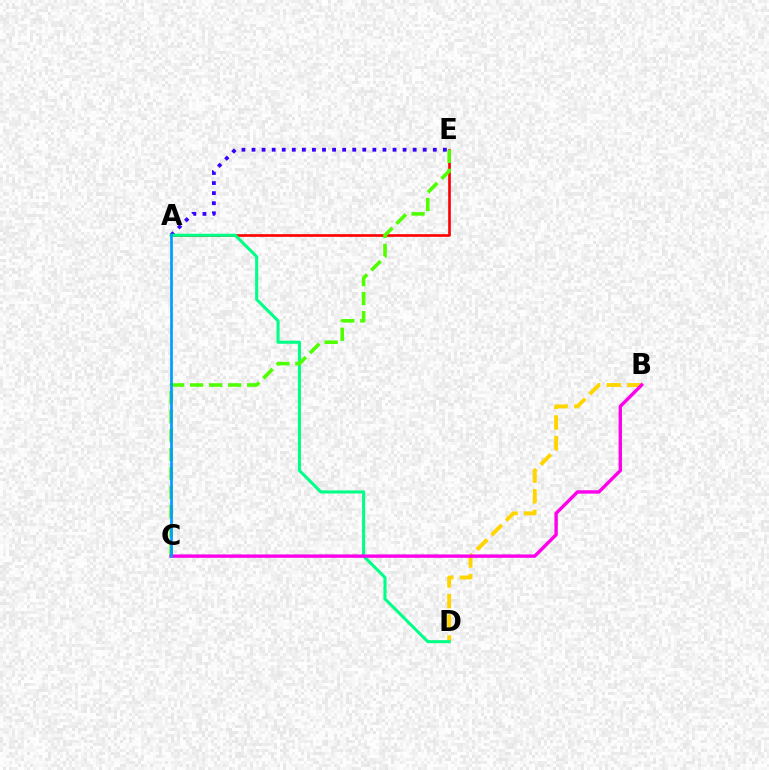{('A', 'E'): [{'color': '#ff0000', 'line_style': 'solid', 'thickness': 1.9}, {'color': '#3700ff', 'line_style': 'dotted', 'thickness': 2.74}], ('B', 'D'): [{'color': '#ffd500', 'line_style': 'dashed', 'thickness': 2.81}], ('A', 'D'): [{'color': '#00ff86', 'line_style': 'solid', 'thickness': 2.21}], ('C', 'E'): [{'color': '#4fff00', 'line_style': 'dashed', 'thickness': 2.58}], ('B', 'C'): [{'color': '#ff00ed', 'line_style': 'solid', 'thickness': 2.44}], ('A', 'C'): [{'color': '#009eff', 'line_style': 'solid', 'thickness': 1.95}]}